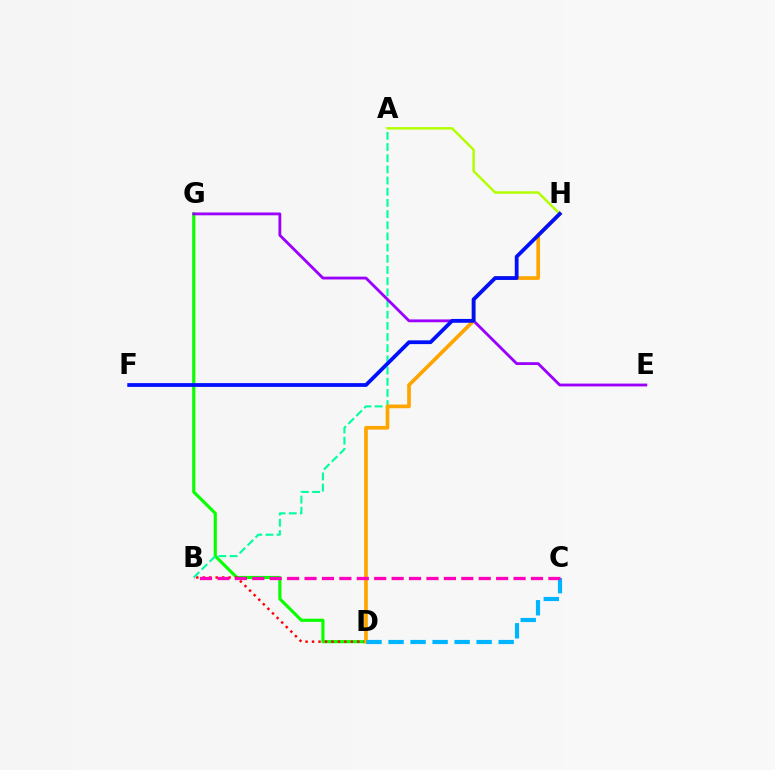{('D', 'G'): [{'color': '#08ff00', 'line_style': 'solid', 'thickness': 2.26}], ('B', 'D'): [{'color': '#ff0000', 'line_style': 'dotted', 'thickness': 1.76}], ('A', 'B'): [{'color': '#00ff9d', 'line_style': 'dashed', 'thickness': 1.52}], ('E', 'G'): [{'color': '#9b00ff', 'line_style': 'solid', 'thickness': 2.03}], ('D', 'H'): [{'color': '#ffa500', 'line_style': 'solid', 'thickness': 2.66}], ('C', 'D'): [{'color': '#00b5ff', 'line_style': 'dashed', 'thickness': 2.99}], ('A', 'H'): [{'color': '#b3ff00', 'line_style': 'solid', 'thickness': 1.78}], ('F', 'H'): [{'color': '#0010ff', 'line_style': 'solid', 'thickness': 2.72}], ('B', 'C'): [{'color': '#ff00bd', 'line_style': 'dashed', 'thickness': 2.37}]}